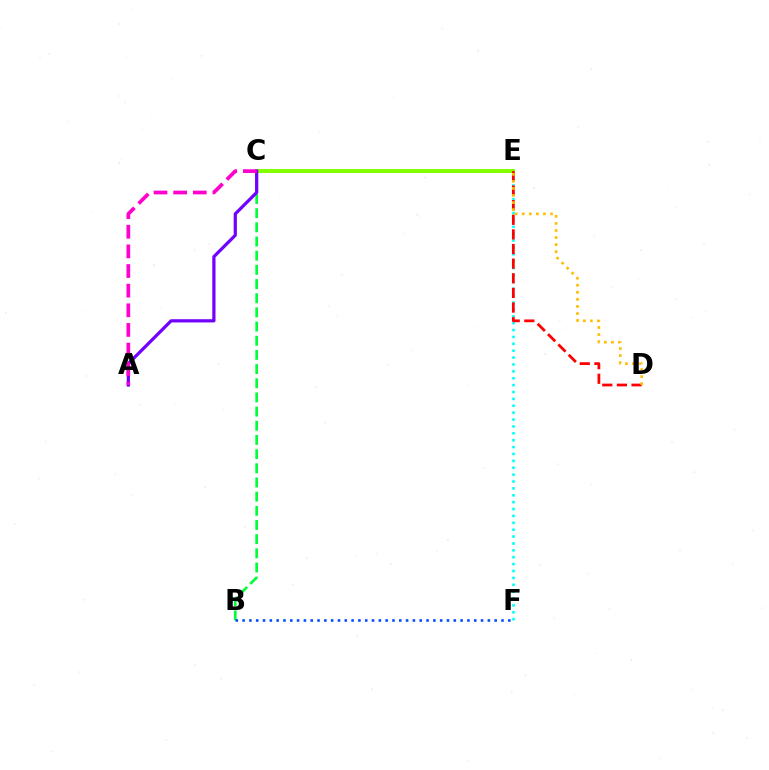{('B', 'C'): [{'color': '#00ff39', 'line_style': 'dashed', 'thickness': 1.93}], ('E', 'F'): [{'color': '#00fff6', 'line_style': 'dotted', 'thickness': 1.87}], ('C', 'E'): [{'color': '#84ff00', 'line_style': 'solid', 'thickness': 2.9}], ('D', 'E'): [{'color': '#ff0000', 'line_style': 'dashed', 'thickness': 1.99}, {'color': '#ffbd00', 'line_style': 'dotted', 'thickness': 1.92}], ('B', 'F'): [{'color': '#004bff', 'line_style': 'dotted', 'thickness': 1.85}], ('A', 'C'): [{'color': '#7200ff', 'line_style': 'solid', 'thickness': 2.32}, {'color': '#ff00cf', 'line_style': 'dashed', 'thickness': 2.67}]}